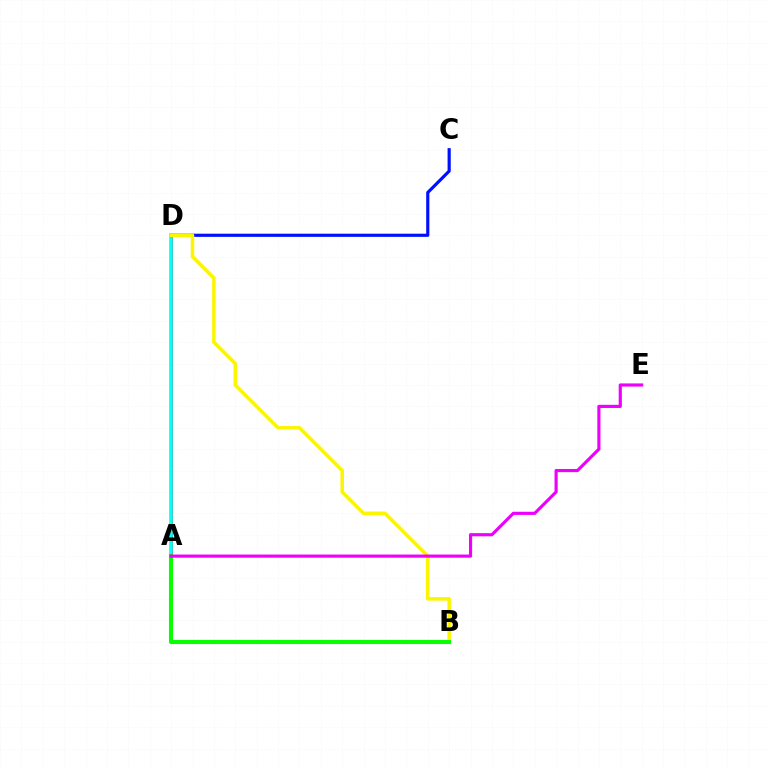{('A', 'D'): [{'color': '#ff0000', 'line_style': 'solid', 'thickness': 2.08}, {'color': '#00fff6', 'line_style': 'solid', 'thickness': 2.59}], ('C', 'D'): [{'color': '#0010ff', 'line_style': 'solid', 'thickness': 2.28}], ('B', 'D'): [{'color': '#fcf500', 'line_style': 'solid', 'thickness': 2.53}], ('A', 'B'): [{'color': '#08ff00', 'line_style': 'solid', 'thickness': 2.95}], ('A', 'E'): [{'color': '#ee00ff', 'line_style': 'solid', 'thickness': 2.28}]}